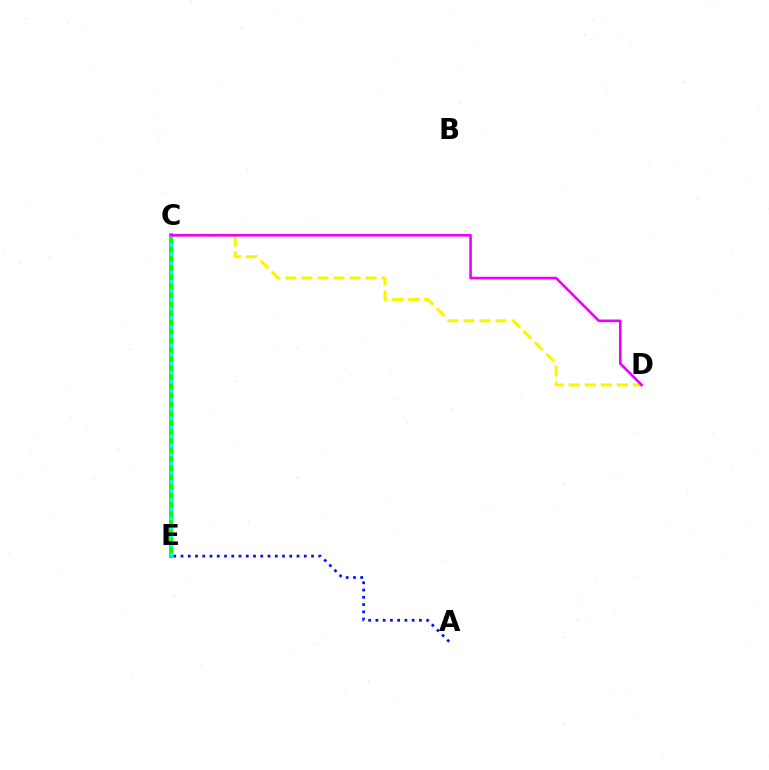{('C', 'D'): [{'color': '#fcf500', 'line_style': 'dashed', 'thickness': 2.18}, {'color': '#ee00ff', 'line_style': 'solid', 'thickness': 1.89}], ('C', 'E'): [{'color': '#ff0000', 'line_style': 'dashed', 'thickness': 2.03}, {'color': '#08ff00', 'line_style': 'solid', 'thickness': 2.86}, {'color': '#00fff6', 'line_style': 'dotted', 'thickness': 2.47}], ('A', 'E'): [{'color': '#0010ff', 'line_style': 'dotted', 'thickness': 1.97}]}